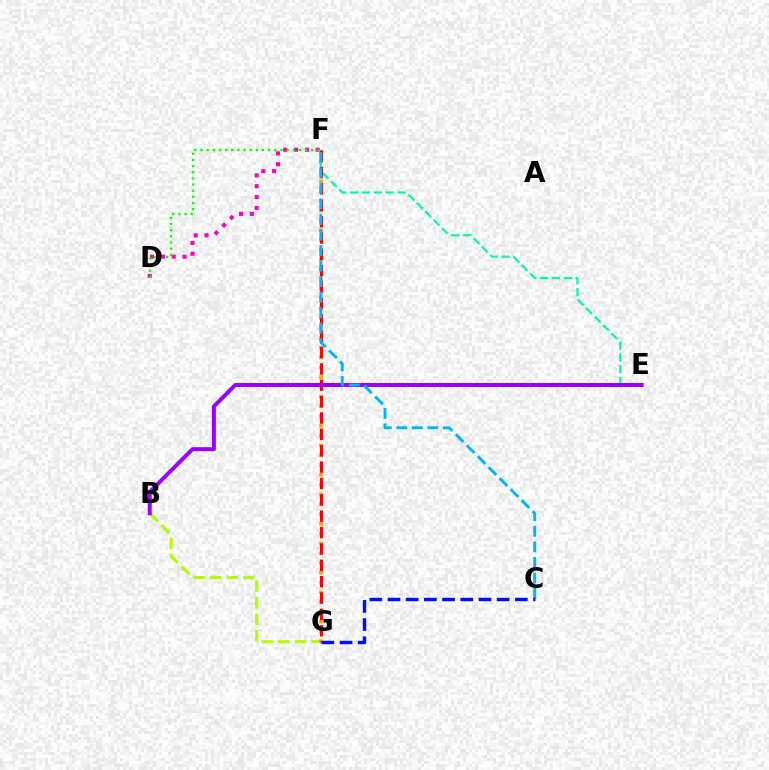{('B', 'G'): [{'color': '#b3ff00', 'line_style': 'dashed', 'thickness': 2.25}], ('D', 'F'): [{'color': '#ff00bd', 'line_style': 'dotted', 'thickness': 2.94}, {'color': '#08ff00', 'line_style': 'dotted', 'thickness': 1.67}], ('F', 'G'): [{'color': '#ffa500', 'line_style': 'dotted', 'thickness': 2.66}, {'color': '#ff0000', 'line_style': 'dashed', 'thickness': 2.22}], ('E', 'F'): [{'color': '#00ff9d', 'line_style': 'dashed', 'thickness': 1.61}], ('B', 'E'): [{'color': '#9b00ff', 'line_style': 'solid', 'thickness': 2.86}], ('C', 'F'): [{'color': '#00b5ff', 'line_style': 'dashed', 'thickness': 2.11}], ('C', 'G'): [{'color': '#0010ff', 'line_style': 'dashed', 'thickness': 2.47}]}